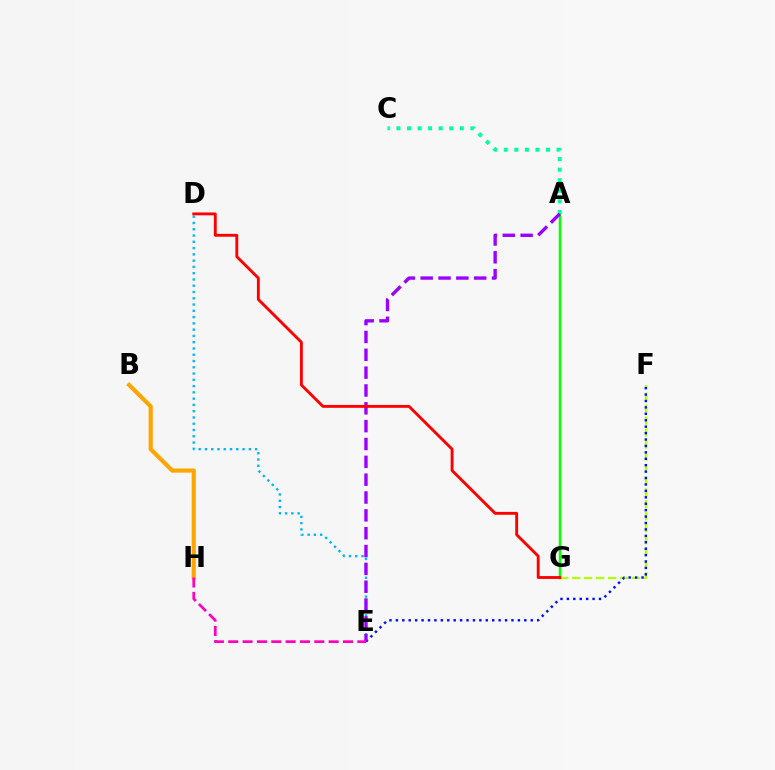{('B', 'H'): [{'color': '#ffa500', 'line_style': 'solid', 'thickness': 2.99}], ('F', 'G'): [{'color': '#b3ff00', 'line_style': 'dashed', 'thickness': 1.62}], ('A', 'G'): [{'color': '#08ff00', 'line_style': 'solid', 'thickness': 1.8}], ('D', 'E'): [{'color': '#00b5ff', 'line_style': 'dotted', 'thickness': 1.7}], ('A', 'C'): [{'color': '#00ff9d', 'line_style': 'dotted', 'thickness': 2.87}], ('E', 'F'): [{'color': '#0010ff', 'line_style': 'dotted', 'thickness': 1.74}], ('A', 'E'): [{'color': '#9b00ff', 'line_style': 'dashed', 'thickness': 2.42}], ('D', 'G'): [{'color': '#ff0000', 'line_style': 'solid', 'thickness': 2.07}], ('E', 'H'): [{'color': '#ff00bd', 'line_style': 'dashed', 'thickness': 1.95}]}